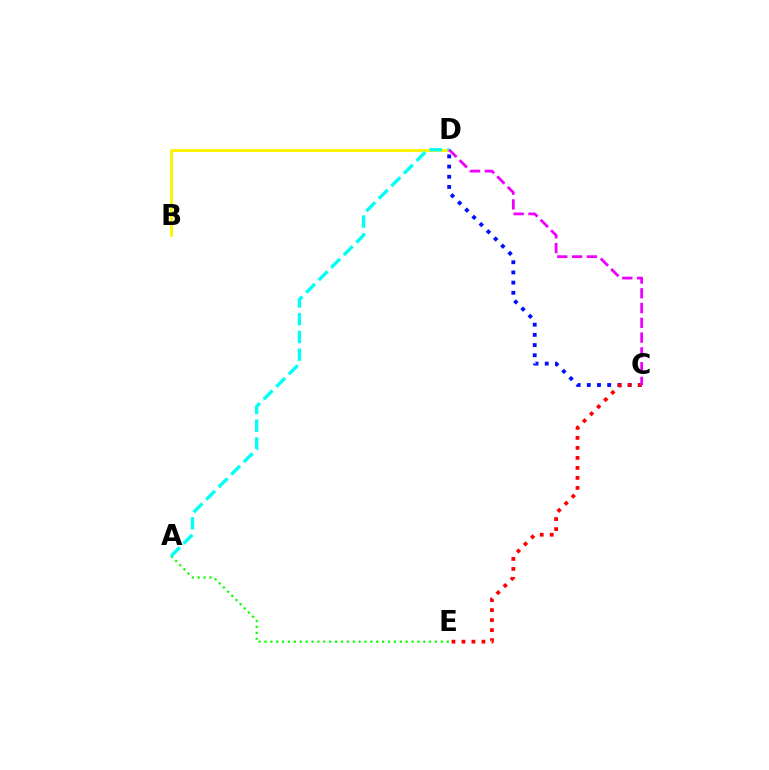{('C', 'D'): [{'color': '#0010ff', 'line_style': 'dotted', 'thickness': 2.77}, {'color': '#ee00ff', 'line_style': 'dashed', 'thickness': 2.01}], ('C', 'E'): [{'color': '#ff0000', 'line_style': 'dotted', 'thickness': 2.72}], ('A', 'E'): [{'color': '#08ff00', 'line_style': 'dotted', 'thickness': 1.6}], ('B', 'D'): [{'color': '#fcf500', 'line_style': 'solid', 'thickness': 2.09}], ('A', 'D'): [{'color': '#00fff6', 'line_style': 'dashed', 'thickness': 2.41}]}